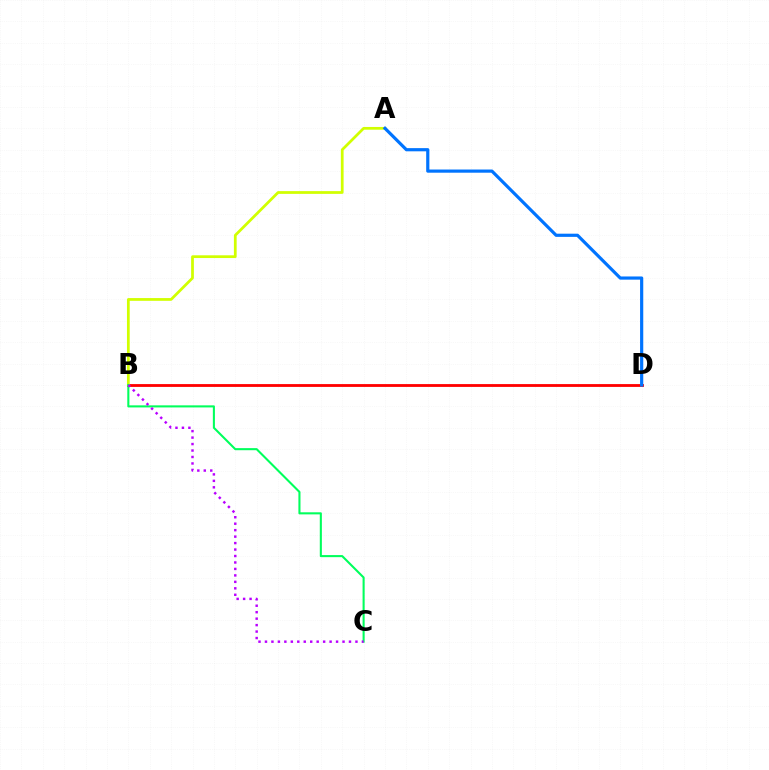{('B', 'D'): [{'color': '#ff0000', 'line_style': 'solid', 'thickness': 2.03}], ('A', 'B'): [{'color': '#d1ff00', 'line_style': 'solid', 'thickness': 1.98}], ('B', 'C'): [{'color': '#00ff5c', 'line_style': 'solid', 'thickness': 1.5}, {'color': '#b900ff', 'line_style': 'dotted', 'thickness': 1.76}], ('A', 'D'): [{'color': '#0074ff', 'line_style': 'solid', 'thickness': 2.29}]}